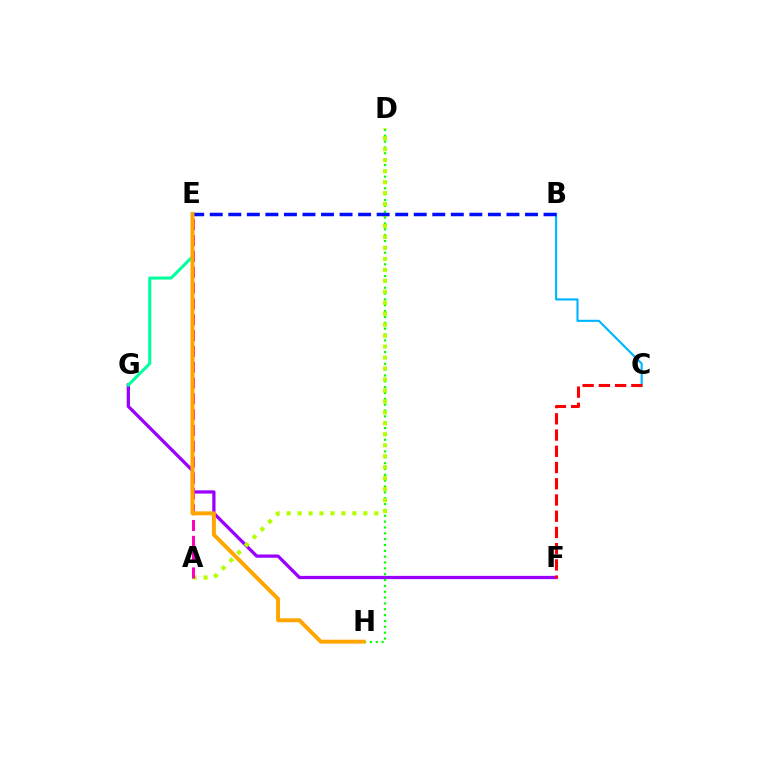{('B', 'C'): [{'color': '#00b5ff', 'line_style': 'solid', 'thickness': 1.53}], ('F', 'G'): [{'color': '#9b00ff', 'line_style': 'solid', 'thickness': 2.35}], ('D', 'H'): [{'color': '#08ff00', 'line_style': 'dotted', 'thickness': 1.59}], ('A', 'D'): [{'color': '#b3ff00', 'line_style': 'dotted', 'thickness': 2.98}], ('E', 'G'): [{'color': '#00ff9d', 'line_style': 'solid', 'thickness': 2.19}], ('A', 'E'): [{'color': '#ff00bd', 'line_style': 'dashed', 'thickness': 2.15}], ('B', 'E'): [{'color': '#0010ff', 'line_style': 'dashed', 'thickness': 2.52}], ('C', 'F'): [{'color': '#ff0000', 'line_style': 'dashed', 'thickness': 2.21}], ('E', 'H'): [{'color': '#ffa500', 'line_style': 'solid', 'thickness': 2.84}]}